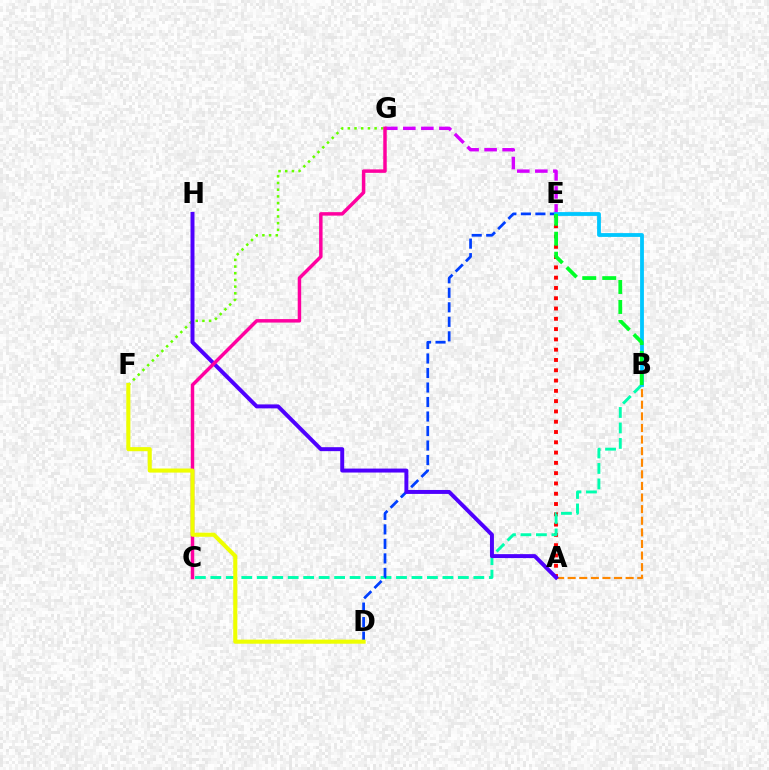{('A', 'E'): [{'color': '#ff0000', 'line_style': 'dotted', 'thickness': 2.8}], ('E', 'G'): [{'color': '#d600ff', 'line_style': 'dashed', 'thickness': 2.45}], ('B', 'C'): [{'color': '#00ffaf', 'line_style': 'dashed', 'thickness': 2.1}], ('D', 'E'): [{'color': '#003fff', 'line_style': 'dashed', 'thickness': 1.97}], ('A', 'B'): [{'color': '#ff8800', 'line_style': 'dashed', 'thickness': 1.58}], ('B', 'E'): [{'color': '#00c7ff', 'line_style': 'solid', 'thickness': 2.74}, {'color': '#00ff27', 'line_style': 'dashed', 'thickness': 2.71}], ('F', 'G'): [{'color': '#66ff00', 'line_style': 'dotted', 'thickness': 1.82}], ('A', 'H'): [{'color': '#4f00ff', 'line_style': 'solid', 'thickness': 2.85}], ('C', 'G'): [{'color': '#ff00a0', 'line_style': 'solid', 'thickness': 2.5}], ('D', 'F'): [{'color': '#eeff00', 'line_style': 'solid', 'thickness': 2.94}]}